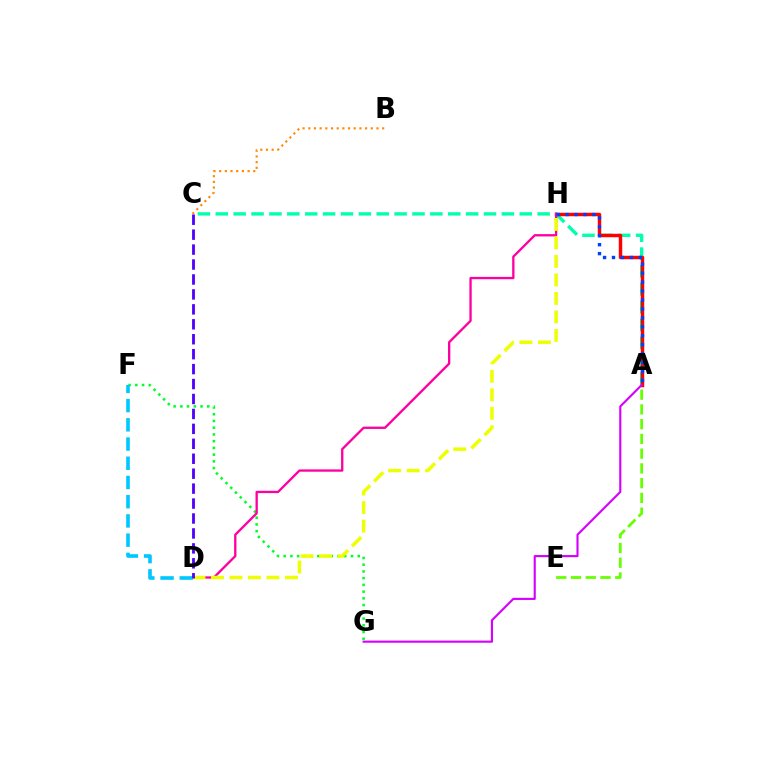{('A', 'C'): [{'color': '#00ffaf', 'line_style': 'dashed', 'thickness': 2.43}], ('A', 'E'): [{'color': '#66ff00', 'line_style': 'dashed', 'thickness': 2.0}], ('A', 'H'): [{'color': '#ff0000', 'line_style': 'solid', 'thickness': 2.48}, {'color': '#003fff', 'line_style': 'dotted', 'thickness': 2.43}], ('F', 'G'): [{'color': '#00ff27', 'line_style': 'dotted', 'thickness': 1.83}], ('D', 'H'): [{'color': '#ff00a0', 'line_style': 'solid', 'thickness': 1.67}, {'color': '#eeff00', 'line_style': 'dashed', 'thickness': 2.51}], ('D', 'F'): [{'color': '#00c7ff', 'line_style': 'dashed', 'thickness': 2.61}], ('B', 'C'): [{'color': '#ff8800', 'line_style': 'dotted', 'thickness': 1.54}], ('C', 'D'): [{'color': '#4f00ff', 'line_style': 'dashed', 'thickness': 2.03}], ('A', 'G'): [{'color': '#d600ff', 'line_style': 'solid', 'thickness': 1.54}]}